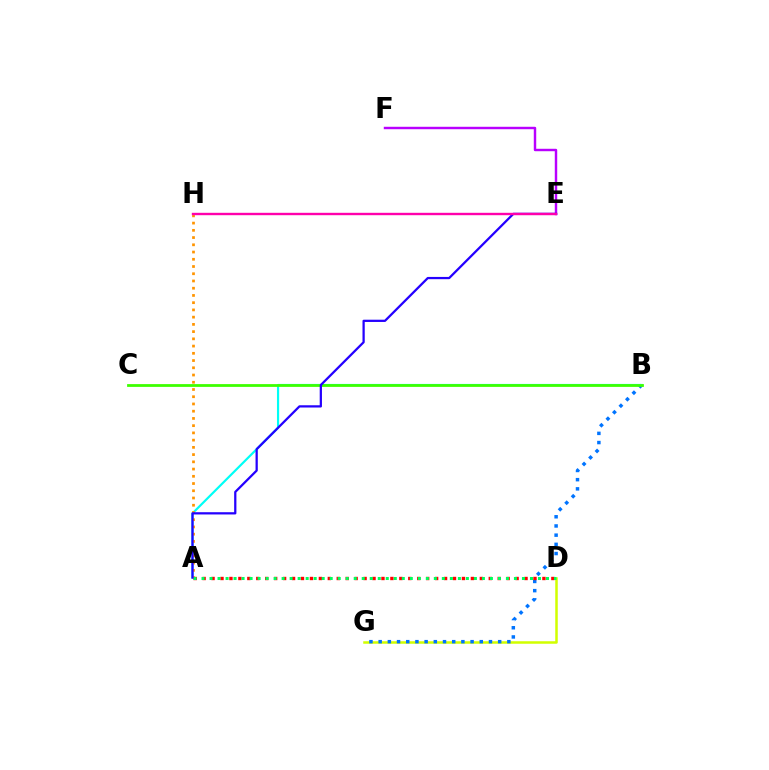{('D', 'G'): [{'color': '#d1ff00', 'line_style': 'solid', 'thickness': 1.81}], ('B', 'G'): [{'color': '#0074ff', 'line_style': 'dotted', 'thickness': 2.5}], ('A', 'B'): [{'color': '#00fff6', 'line_style': 'solid', 'thickness': 1.57}], ('E', 'F'): [{'color': '#b900ff', 'line_style': 'solid', 'thickness': 1.76}], ('A', 'D'): [{'color': '#ff0000', 'line_style': 'dotted', 'thickness': 2.43}, {'color': '#00ff5c', 'line_style': 'dotted', 'thickness': 2.18}], ('A', 'H'): [{'color': '#ff9400', 'line_style': 'dotted', 'thickness': 1.97}], ('B', 'C'): [{'color': '#3dff00', 'line_style': 'solid', 'thickness': 2.0}], ('A', 'E'): [{'color': '#2500ff', 'line_style': 'solid', 'thickness': 1.62}], ('E', 'H'): [{'color': '#ff00ac', 'line_style': 'solid', 'thickness': 1.72}]}